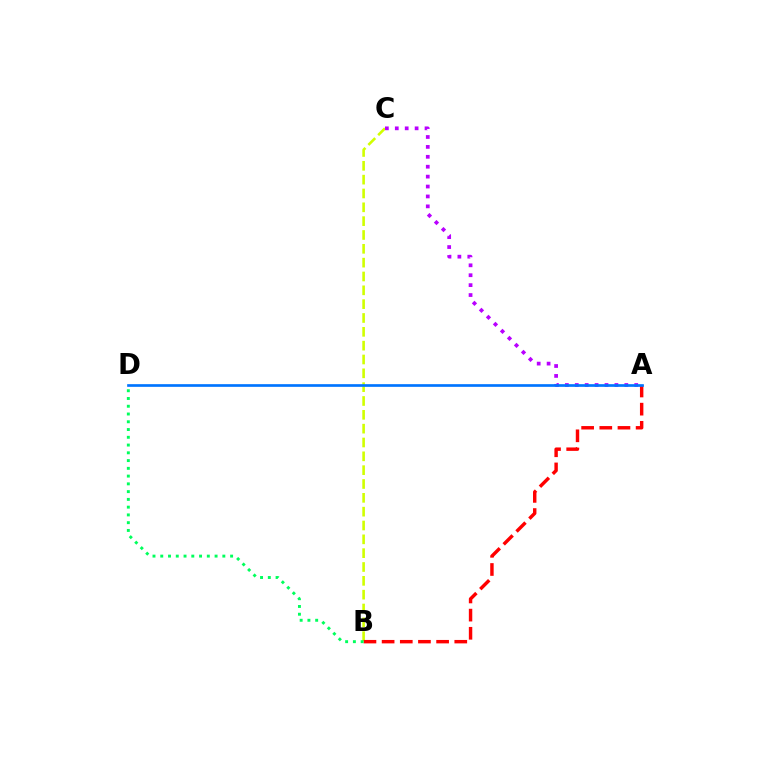{('B', 'C'): [{'color': '#d1ff00', 'line_style': 'dashed', 'thickness': 1.88}], ('A', 'C'): [{'color': '#b900ff', 'line_style': 'dotted', 'thickness': 2.69}], ('A', 'B'): [{'color': '#ff0000', 'line_style': 'dashed', 'thickness': 2.47}], ('A', 'D'): [{'color': '#0074ff', 'line_style': 'solid', 'thickness': 1.93}], ('B', 'D'): [{'color': '#00ff5c', 'line_style': 'dotted', 'thickness': 2.11}]}